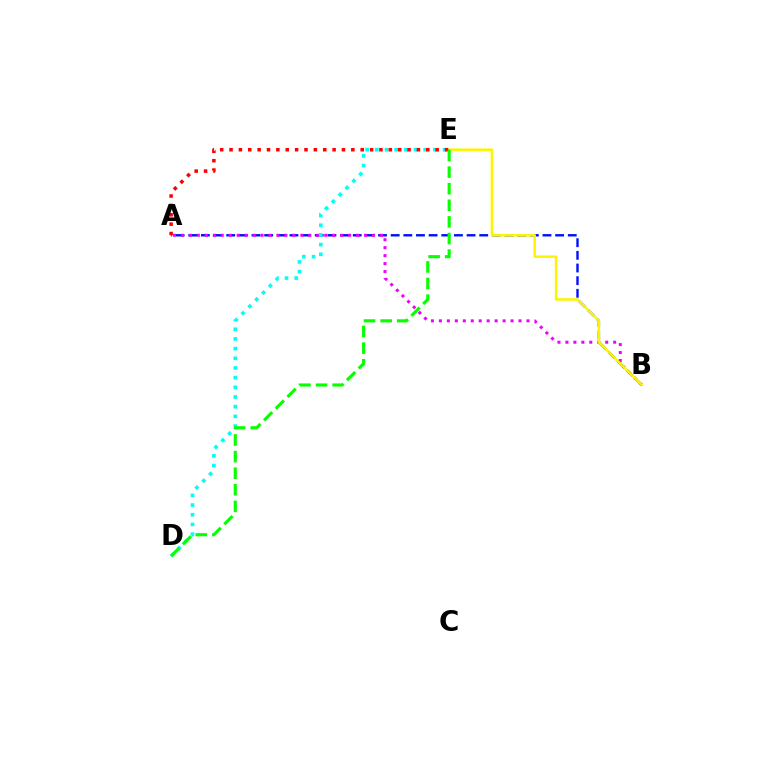{('A', 'B'): [{'color': '#0010ff', 'line_style': 'dashed', 'thickness': 1.72}, {'color': '#ee00ff', 'line_style': 'dotted', 'thickness': 2.16}], ('B', 'E'): [{'color': '#fcf500', 'line_style': 'solid', 'thickness': 1.82}], ('D', 'E'): [{'color': '#00fff6', 'line_style': 'dotted', 'thickness': 2.63}, {'color': '#08ff00', 'line_style': 'dashed', 'thickness': 2.26}], ('A', 'E'): [{'color': '#ff0000', 'line_style': 'dotted', 'thickness': 2.55}]}